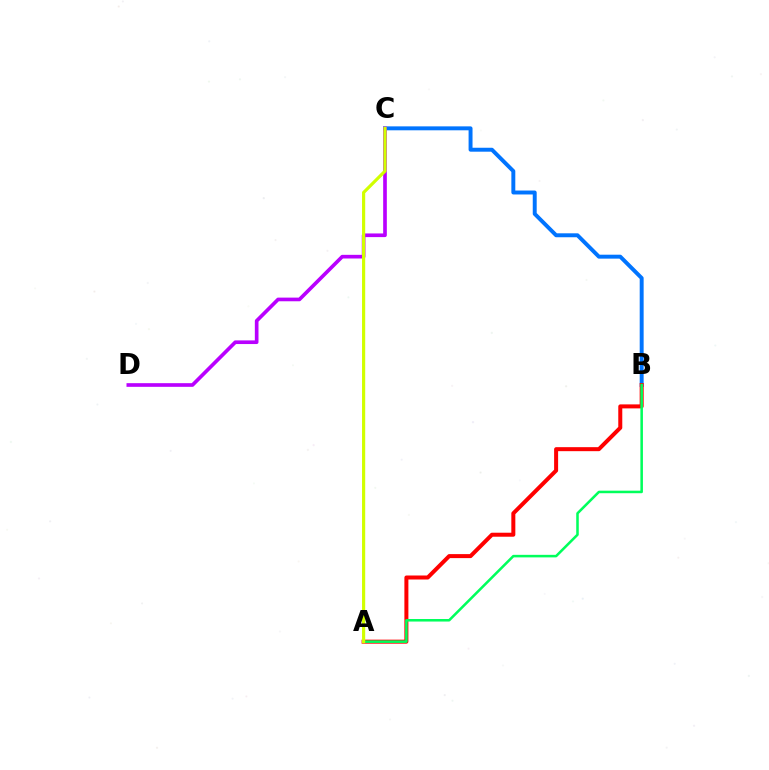{('B', 'C'): [{'color': '#0074ff', 'line_style': 'solid', 'thickness': 2.84}], ('C', 'D'): [{'color': '#b900ff', 'line_style': 'solid', 'thickness': 2.63}], ('A', 'B'): [{'color': '#ff0000', 'line_style': 'solid', 'thickness': 2.88}, {'color': '#00ff5c', 'line_style': 'solid', 'thickness': 1.83}], ('A', 'C'): [{'color': '#d1ff00', 'line_style': 'solid', 'thickness': 2.28}]}